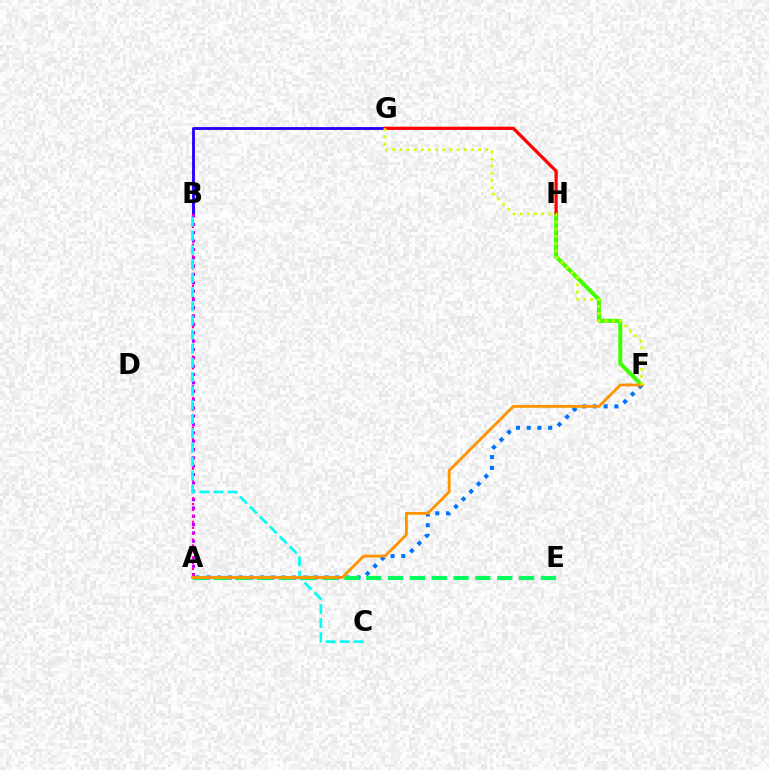{('B', 'G'): [{'color': '#2500ff', 'line_style': 'solid', 'thickness': 2.06}], ('F', 'H'): [{'color': '#3dff00', 'line_style': 'solid', 'thickness': 2.85}], ('A', 'B'): [{'color': '#b900ff', 'line_style': 'dotted', 'thickness': 2.27}, {'color': '#ff00ac', 'line_style': 'dotted', 'thickness': 1.6}], ('G', 'H'): [{'color': '#ff0000', 'line_style': 'solid', 'thickness': 2.32}], ('B', 'C'): [{'color': '#00fff6', 'line_style': 'dashed', 'thickness': 1.92}], ('A', 'F'): [{'color': '#0074ff', 'line_style': 'dotted', 'thickness': 2.91}, {'color': '#ff9400', 'line_style': 'solid', 'thickness': 2.04}], ('A', 'E'): [{'color': '#00ff5c', 'line_style': 'dashed', 'thickness': 2.97}], ('F', 'G'): [{'color': '#d1ff00', 'line_style': 'dotted', 'thickness': 1.95}]}